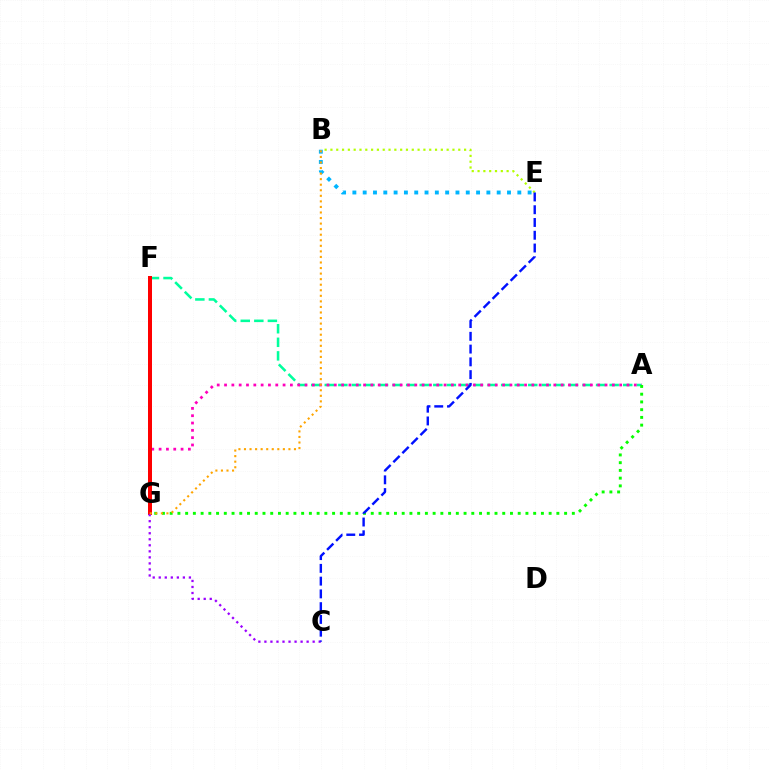{('B', 'E'): [{'color': '#b3ff00', 'line_style': 'dotted', 'thickness': 1.58}, {'color': '#00b5ff', 'line_style': 'dotted', 'thickness': 2.8}], ('A', 'F'): [{'color': '#00ff9d', 'line_style': 'dashed', 'thickness': 1.84}], ('A', 'G'): [{'color': '#ff00bd', 'line_style': 'dotted', 'thickness': 1.99}, {'color': '#08ff00', 'line_style': 'dotted', 'thickness': 2.1}], ('F', 'G'): [{'color': '#ff0000', 'line_style': 'solid', 'thickness': 2.87}], ('C', 'G'): [{'color': '#9b00ff', 'line_style': 'dotted', 'thickness': 1.64}], ('C', 'E'): [{'color': '#0010ff', 'line_style': 'dashed', 'thickness': 1.73}], ('B', 'G'): [{'color': '#ffa500', 'line_style': 'dotted', 'thickness': 1.51}]}